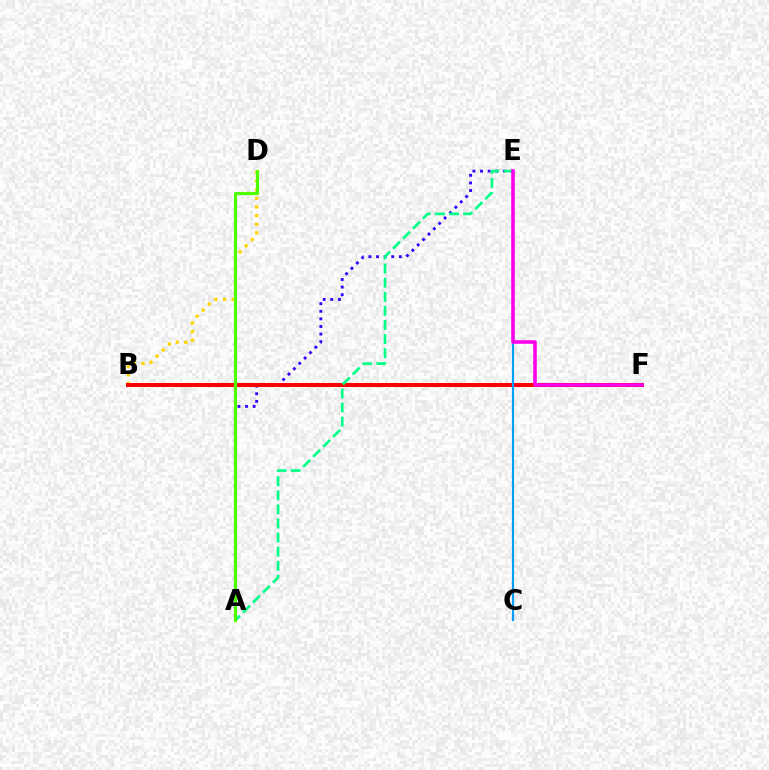{('B', 'D'): [{'color': '#ffd500', 'line_style': 'dotted', 'thickness': 2.34}], ('A', 'E'): [{'color': '#3700ff', 'line_style': 'dotted', 'thickness': 2.06}, {'color': '#00ff86', 'line_style': 'dashed', 'thickness': 1.92}], ('B', 'F'): [{'color': '#ff0000', 'line_style': 'solid', 'thickness': 2.88}], ('C', 'E'): [{'color': '#009eff', 'line_style': 'solid', 'thickness': 1.57}], ('E', 'F'): [{'color': '#ff00ed', 'line_style': 'solid', 'thickness': 2.56}], ('A', 'D'): [{'color': '#4fff00', 'line_style': 'solid', 'thickness': 2.29}]}